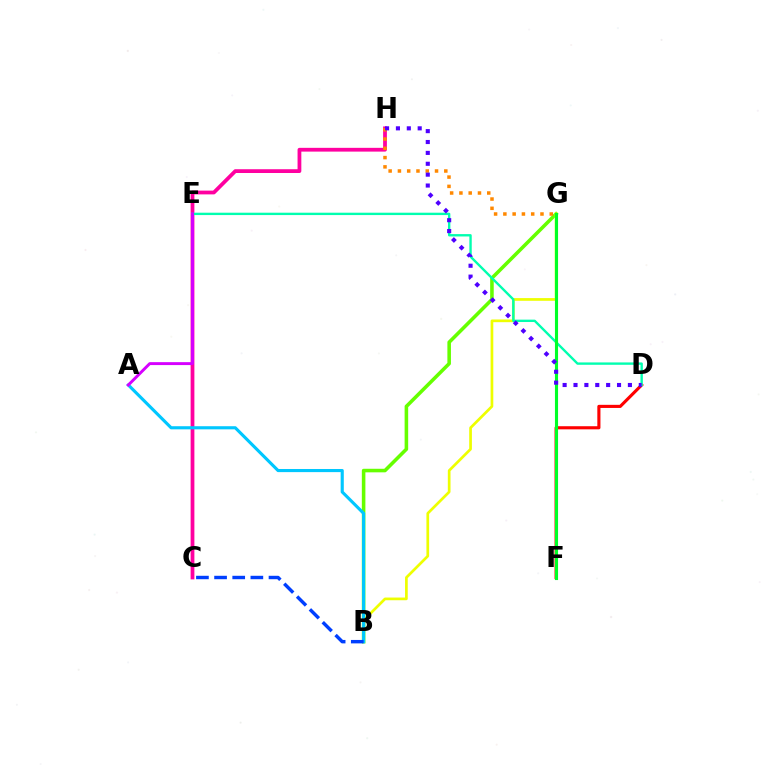{('B', 'G'): [{'color': '#66ff00', 'line_style': 'solid', 'thickness': 2.57}, {'color': '#eeff00', 'line_style': 'solid', 'thickness': 1.95}], ('C', 'H'): [{'color': '#ff00a0', 'line_style': 'solid', 'thickness': 2.72}], ('D', 'F'): [{'color': '#ff0000', 'line_style': 'solid', 'thickness': 2.25}], ('D', 'E'): [{'color': '#00ffaf', 'line_style': 'solid', 'thickness': 1.71}], ('A', 'B'): [{'color': '#00c7ff', 'line_style': 'solid', 'thickness': 2.25}], ('B', 'C'): [{'color': '#003fff', 'line_style': 'dashed', 'thickness': 2.46}], ('A', 'E'): [{'color': '#d600ff', 'line_style': 'solid', 'thickness': 2.11}], ('F', 'G'): [{'color': '#00ff27', 'line_style': 'solid', 'thickness': 2.24}], ('G', 'H'): [{'color': '#ff8800', 'line_style': 'dotted', 'thickness': 2.52}], ('D', 'H'): [{'color': '#4f00ff', 'line_style': 'dotted', 'thickness': 2.96}]}